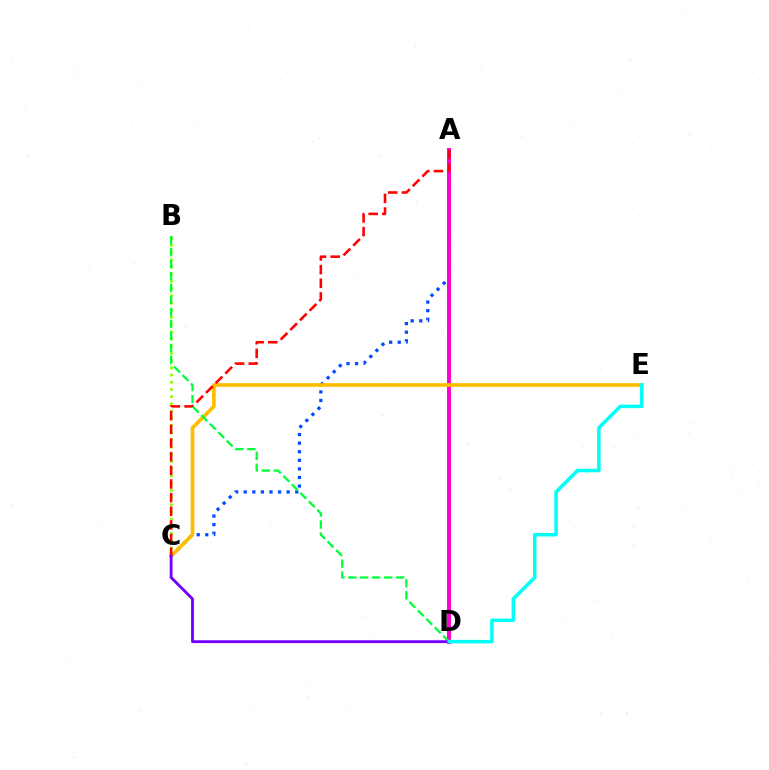{('A', 'C'): [{'color': '#004bff', 'line_style': 'dotted', 'thickness': 2.33}, {'color': '#ff0000', 'line_style': 'dashed', 'thickness': 1.85}], ('A', 'D'): [{'color': '#ff00cf', 'line_style': 'solid', 'thickness': 2.84}], ('C', 'E'): [{'color': '#ffbd00', 'line_style': 'solid', 'thickness': 2.65}], ('B', 'C'): [{'color': '#84ff00', 'line_style': 'dotted', 'thickness': 1.96}], ('B', 'D'): [{'color': '#00ff39', 'line_style': 'dashed', 'thickness': 1.63}], ('C', 'D'): [{'color': '#7200ff', 'line_style': 'solid', 'thickness': 2.04}], ('D', 'E'): [{'color': '#00fff6', 'line_style': 'solid', 'thickness': 2.52}]}